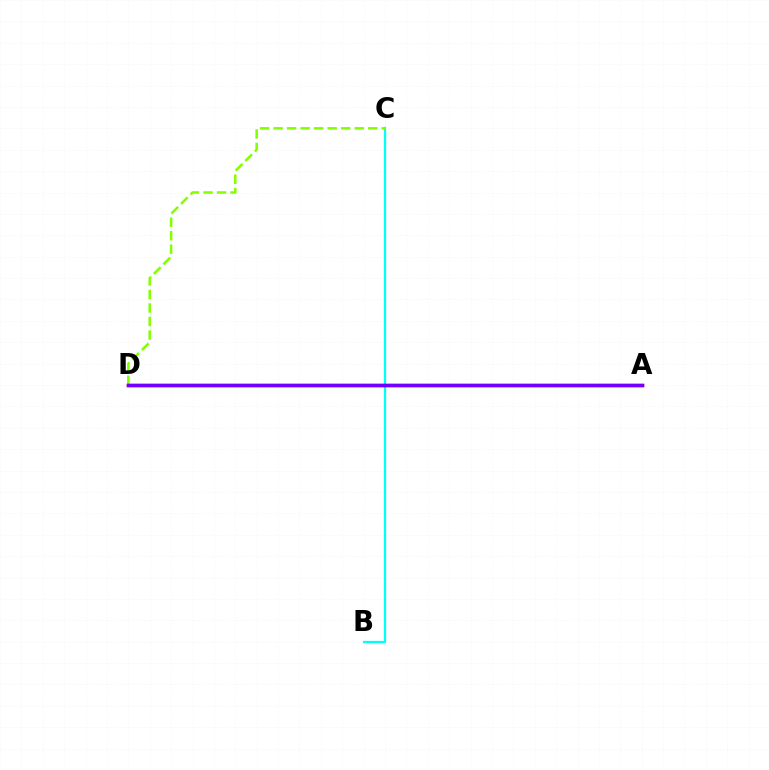{('B', 'C'): [{'color': '#00fff6', 'line_style': 'solid', 'thickness': 1.63}], ('C', 'D'): [{'color': '#84ff00', 'line_style': 'dashed', 'thickness': 1.84}], ('A', 'D'): [{'color': '#ff0000', 'line_style': 'solid', 'thickness': 2.44}, {'color': '#7200ff', 'line_style': 'solid', 'thickness': 2.47}]}